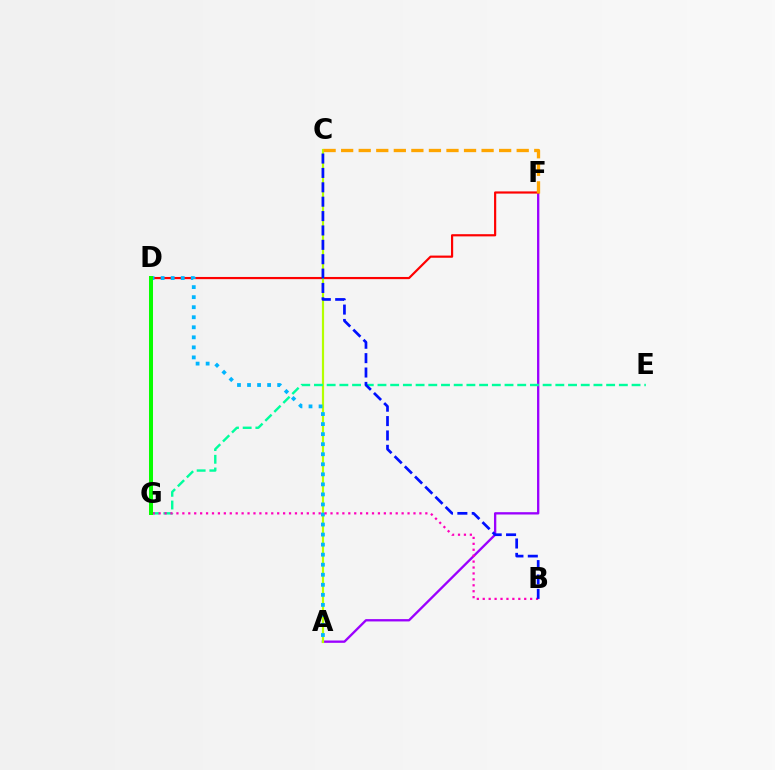{('A', 'F'): [{'color': '#9b00ff', 'line_style': 'solid', 'thickness': 1.67}], ('D', 'F'): [{'color': '#ff0000', 'line_style': 'solid', 'thickness': 1.57}], ('A', 'C'): [{'color': '#b3ff00', 'line_style': 'solid', 'thickness': 1.57}], ('E', 'G'): [{'color': '#00ff9d', 'line_style': 'dashed', 'thickness': 1.73}], ('A', 'D'): [{'color': '#00b5ff', 'line_style': 'dotted', 'thickness': 2.73}], ('B', 'G'): [{'color': '#ff00bd', 'line_style': 'dotted', 'thickness': 1.61}], ('D', 'G'): [{'color': '#08ff00', 'line_style': 'solid', 'thickness': 2.88}], ('B', 'C'): [{'color': '#0010ff', 'line_style': 'dashed', 'thickness': 1.95}], ('C', 'F'): [{'color': '#ffa500', 'line_style': 'dashed', 'thickness': 2.38}]}